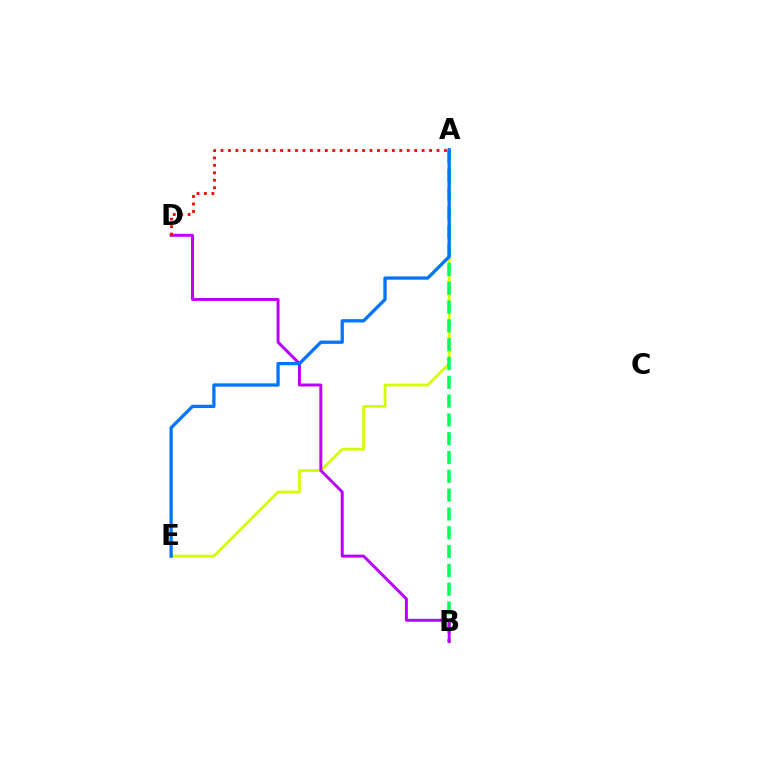{('A', 'E'): [{'color': '#d1ff00', 'line_style': 'solid', 'thickness': 1.97}, {'color': '#0074ff', 'line_style': 'solid', 'thickness': 2.36}], ('A', 'B'): [{'color': '#00ff5c', 'line_style': 'dashed', 'thickness': 2.56}], ('B', 'D'): [{'color': '#b900ff', 'line_style': 'solid', 'thickness': 2.12}], ('A', 'D'): [{'color': '#ff0000', 'line_style': 'dotted', 'thickness': 2.02}]}